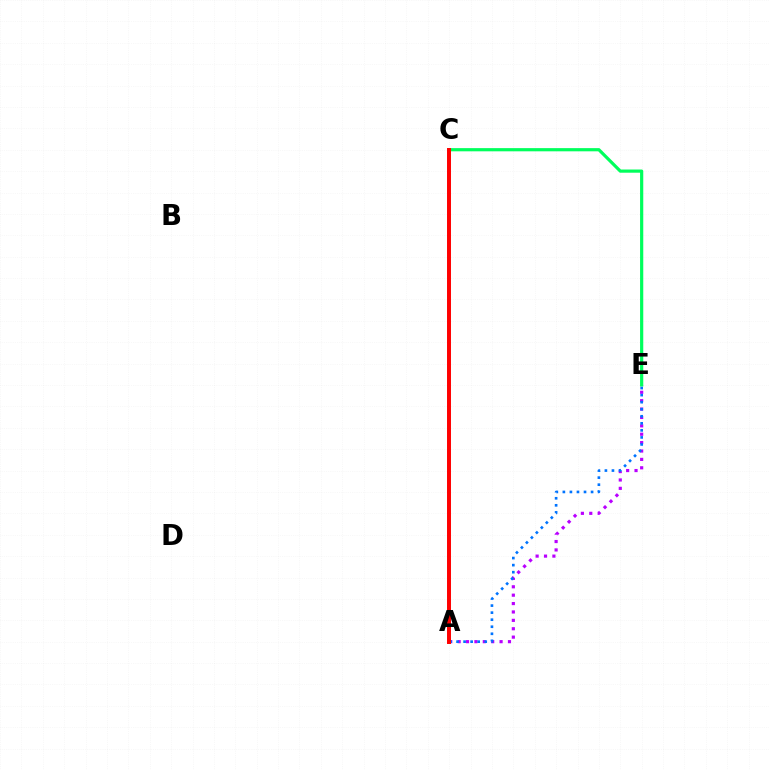{('A', 'E'): [{'color': '#b900ff', 'line_style': 'dotted', 'thickness': 2.28}, {'color': '#0074ff', 'line_style': 'dotted', 'thickness': 1.91}], ('A', 'C'): [{'color': '#d1ff00', 'line_style': 'dashed', 'thickness': 1.55}, {'color': '#ff0000', 'line_style': 'solid', 'thickness': 2.85}], ('C', 'E'): [{'color': '#00ff5c', 'line_style': 'solid', 'thickness': 2.3}]}